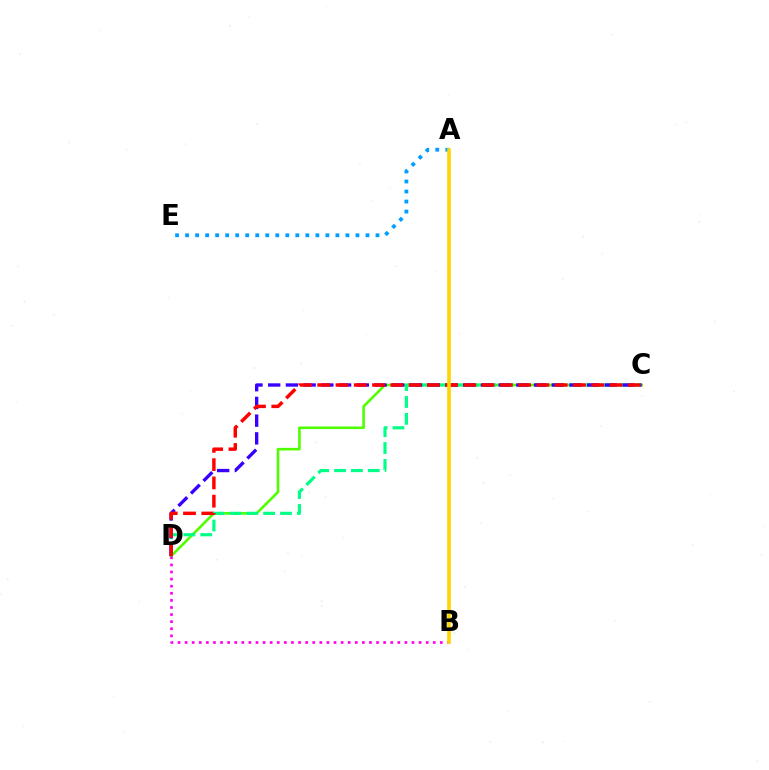{('C', 'D'): [{'color': '#4fff00', 'line_style': 'solid', 'thickness': 1.87}, {'color': '#00ff86', 'line_style': 'dashed', 'thickness': 2.29}, {'color': '#3700ff', 'line_style': 'dashed', 'thickness': 2.41}, {'color': '#ff0000', 'line_style': 'dashed', 'thickness': 2.48}], ('B', 'D'): [{'color': '#ff00ed', 'line_style': 'dotted', 'thickness': 1.93}], ('A', 'E'): [{'color': '#009eff', 'line_style': 'dotted', 'thickness': 2.72}], ('A', 'B'): [{'color': '#ffd500', 'line_style': 'solid', 'thickness': 2.6}]}